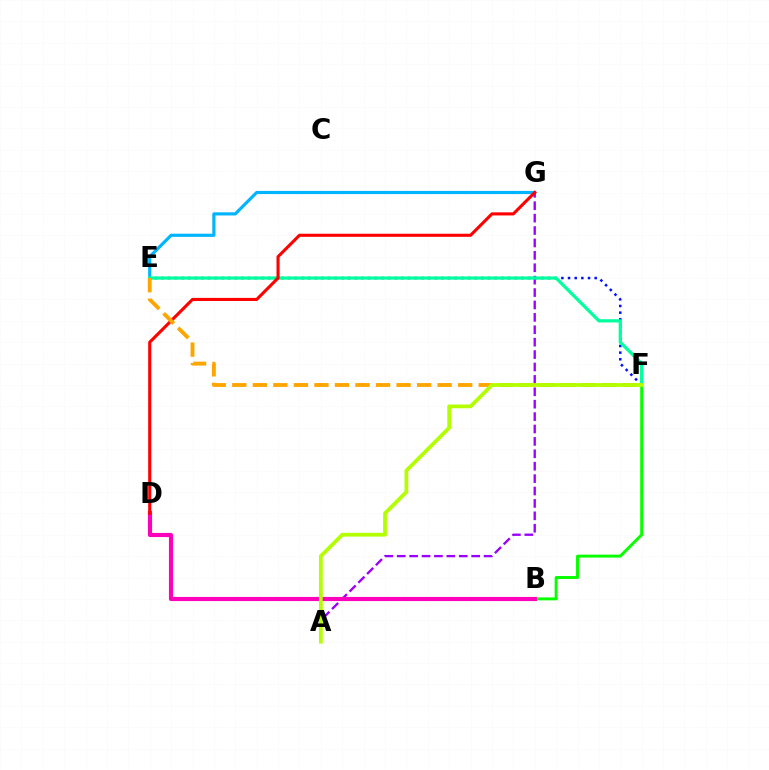{('E', 'F'): [{'color': '#0010ff', 'line_style': 'dotted', 'thickness': 1.81}, {'color': '#00ff9d', 'line_style': 'solid', 'thickness': 2.33}, {'color': '#ffa500', 'line_style': 'dashed', 'thickness': 2.79}], ('E', 'G'): [{'color': '#00b5ff', 'line_style': 'solid', 'thickness': 2.28}], ('B', 'F'): [{'color': '#08ff00', 'line_style': 'solid', 'thickness': 2.12}], ('A', 'G'): [{'color': '#9b00ff', 'line_style': 'dashed', 'thickness': 1.69}], ('B', 'D'): [{'color': '#ff00bd', 'line_style': 'solid', 'thickness': 2.98}], ('D', 'G'): [{'color': '#ff0000', 'line_style': 'solid', 'thickness': 2.22}], ('A', 'F'): [{'color': '#b3ff00', 'line_style': 'solid', 'thickness': 2.72}]}